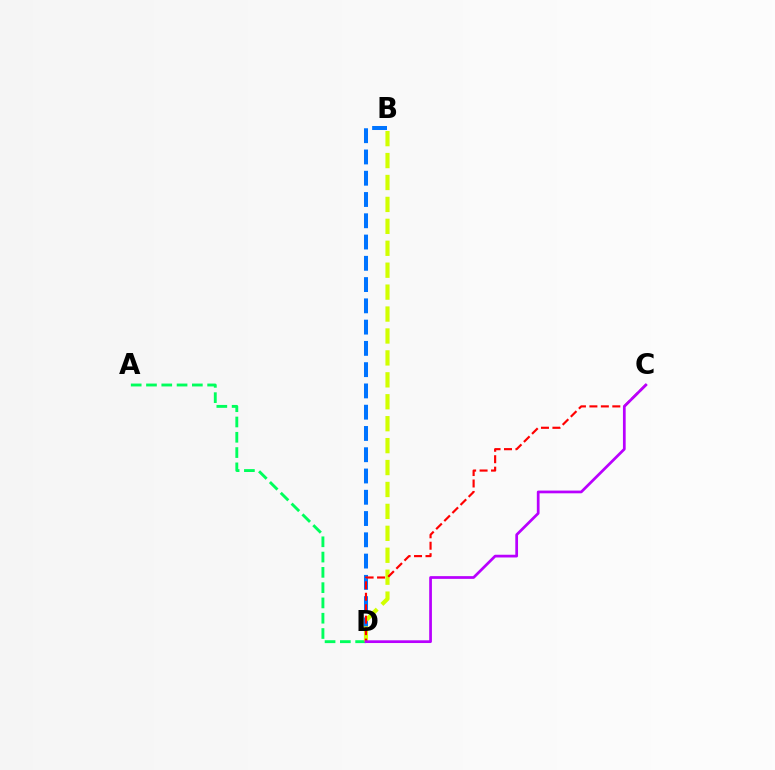{('B', 'D'): [{'color': '#0074ff', 'line_style': 'dashed', 'thickness': 2.89}, {'color': '#d1ff00', 'line_style': 'dashed', 'thickness': 2.98}], ('A', 'D'): [{'color': '#00ff5c', 'line_style': 'dashed', 'thickness': 2.08}], ('C', 'D'): [{'color': '#ff0000', 'line_style': 'dashed', 'thickness': 1.56}, {'color': '#b900ff', 'line_style': 'solid', 'thickness': 1.96}]}